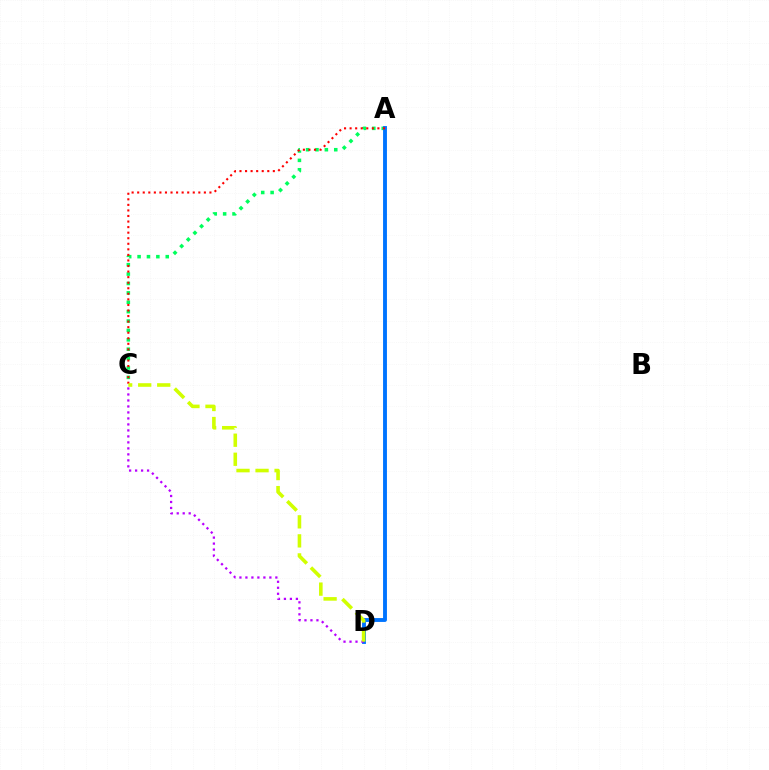{('A', 'C'): [{'color': '#00ff5c', 'line_style': 'dotted', 'thickness': 2.55}, {'color': '#ff0000', 'line_style': 'dotted', 'thickness': 1.51}], ('A', 'D'): [{'color': '#0074ff', 'line_style': 'solid', 'thickness': 2.79}], ('C', 'D'): [{'color': '#b900ff', 'line_style': 'dotted', 'thickness': 1.63}, {'color': '#d1ff00', 'line_style': 'dashed', 'thickness': 2.59}]}